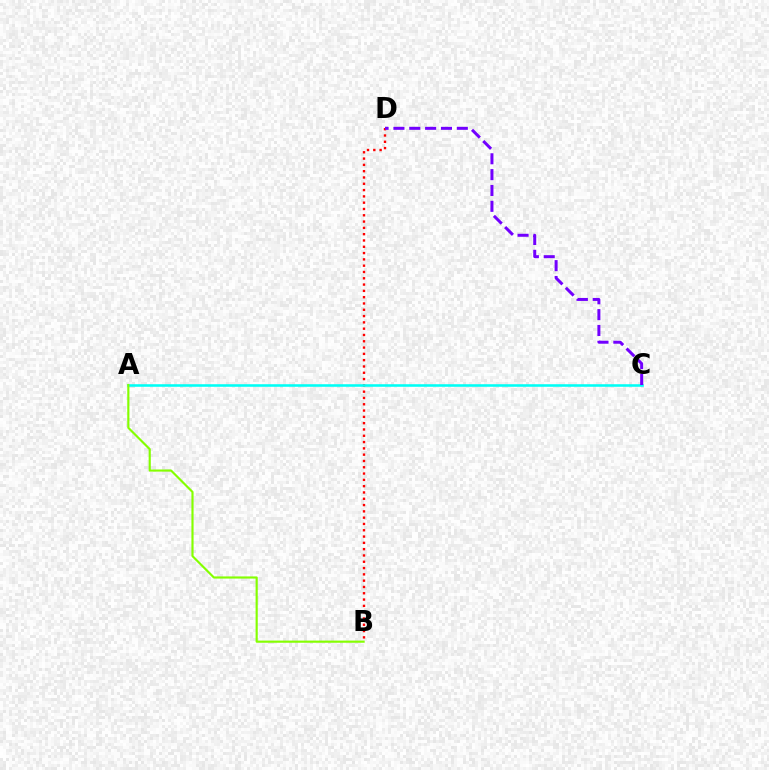{('B', 'D'): [{'color': '#ff0000', 'line_style': 'dotted', 'thickness': 1.71}], ('A', 'C'): [{'color': '#00fff6', 'line_style': 'solid', 'thickness': 1.84}], ('C', 'D'): [{'color': '#7200ff', 'line_style': 'dashed', 'thickness': 2.15}], ('A', 'B'): [{'color': '#84ff00', 'line_style': 'solid', 'thickness': 1.55}]}